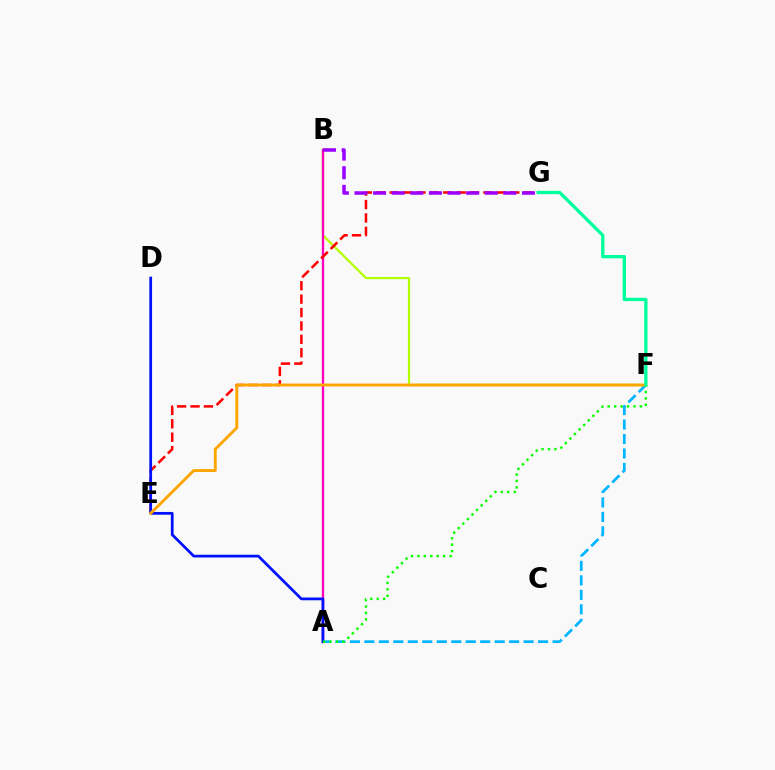{('B', 'F'): [{'color': '#b3ff00', 'line_style': 'solid', 'thickness': 1.61}], ('A', 'B'): [{'color': '#ff00bd', 'line_style': 'solid', 'thickness': 1.68}], ('A', 'F'): [{'color': '#00b5ff', 'line_style': 'dashed', 'thickness': 1.97}, {'color': '#08ff00', 'line_style': 'dotted', 'thickness': 1.75}], ('E', 'G'): [{'color': '#ff0000', 'line_style': 'dashed', 'thickness': 1.82}], ('A', 'D'): [{'color': '#0010ff', 'line_style': 'solid', 'thickness': 1.98}], ('E', 'F'): [{'color': '#ffa500', 'line_style': 'solid', 'thickness': 2.08}], ('B', 'G'): [{'color': '#9b00ff', 'line_style': 'dashed', 'thickness': 2.53}], ('F', 'G'): [{'color': '#00ff9d', 'line_style': 'solid', 'thickness': 2.39}]}